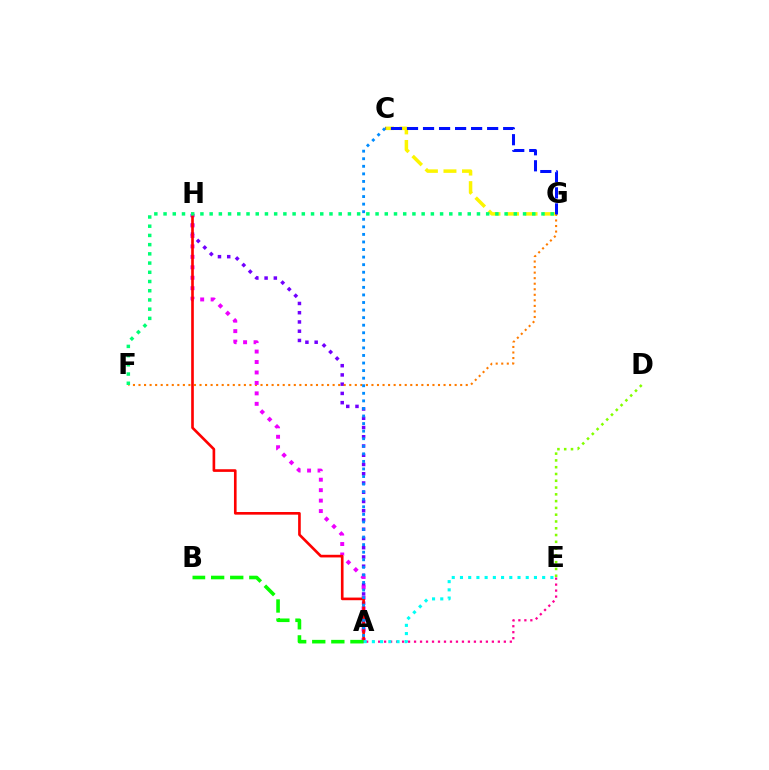{('A', 'H'): [{'color': '#7200ff', 'line_style': 'dotted', 'thickness': 2.51}, {'color': '#ee00ff', 'line_style': 'dotted', 'thickness': 2.84}, {'color': '#ff0000', 'line_style': 'solid', 'thickness': 1.9}], ('F', 'G'): [{'color': '#ff7c00', 'line_style': 'dotted', 'thickness': 1.51}, {'color': '#00ff74', 'line_style': 'dotted', 'thickness': 2.5}], ('A', 'B'): [{'color': '#08ff00', 'line_style': 'dashed', 'thickness': 2.59}], ('A', 'C'): [{'color': '#008cff', 'line_style': 'dotted', 'thickness': 2.06}], ('D', 'E'): [{'color': '#84ff00', 'line_style': 'dotted', 'thickness': 1.84}], ('C', 'G'): [{'color': '#fcf500', 'line_style': 'dashed', 'thickness': 2.52}, {'color': '#0010ff', 'line_style': 'dashed', 'thickness': 2.18}], ('A', 'E'): [{'color': '#ff0094', 'line_style': 'dotted', 'thickness': 1.63}, {'color': '#00fff6', 'line_style': 'dotted', 'thickness': 2.23}]}